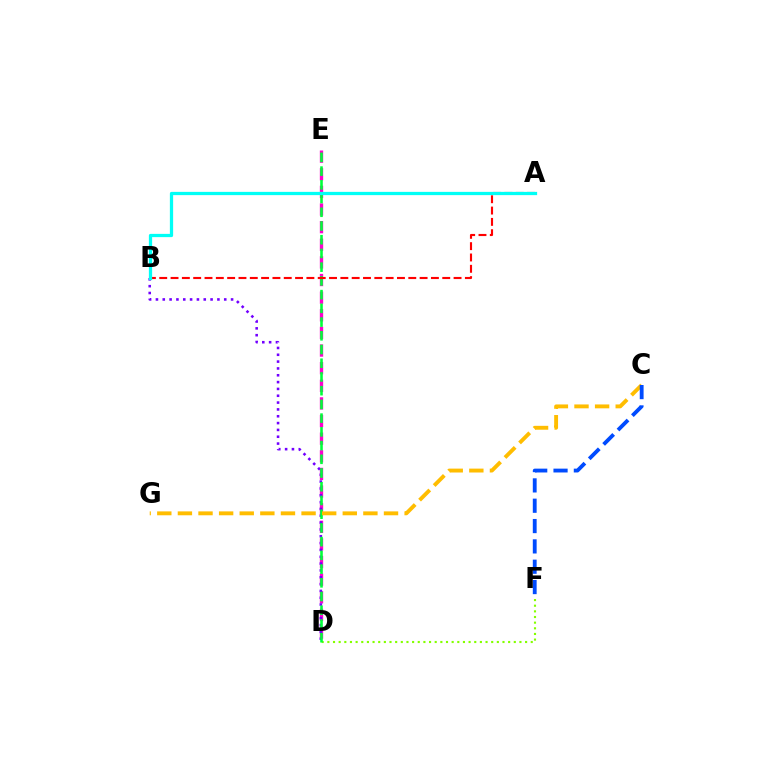{('D', 'E'): [{'color': '#ff00cf', 'line_style': 'dashed', 'thickness': 2.39}, {'color': '#00ff39', 'line_style': 'dashed', 'thickness': 1.86}], ('B', 'D'): [{'color': '#7200ff', 'line_style': 'dotted', 'thickness': 1.86}], ('D', 'F'): [{'color': '#84ff00', 'line_style': 'dotted', 'thickness': 1.53}], ('A', 'B'): [{'color': '#ff0000', 'line_style': 'dashed', 'thickness': 1.54}, {'color': '#00fff6', 'line_style': 'solid', 'thickness': 2.35}], ('C', 'G'): [{'color': '#ffbd00', 'line_style': 'dashed', 'thickness': 2.8}], ('C', 'F'): [{'color': '#004bff', 'line_style': 'dashed', 'thickness': 2.76}]}